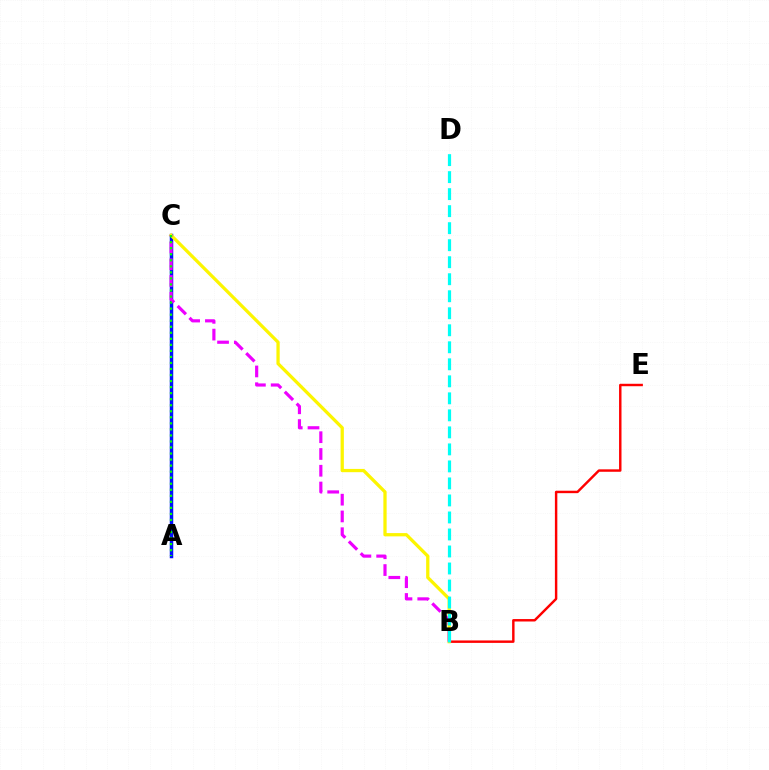{('A', 'C'): [{'color': '#0010ff', 'line_style': 'solid', 'thickness': 2.5}, {'color': '#08ff00', 'line_style': 'dotted', 'thickness': 1.64}], ('B', 'E'): [{'color': '#ff0000', 'line_style': 'solid', 'thickness': 1.76}], ('B', 'C'): [{'color': '#fcf500', 'line_style': 'solid', 'thickness': 2.35}, {'color': '#ee00ff', 'line_style': 'dashed', 'thickness': 2.28}], ('B', 'D'): [{'color': '#00fff6', 'line_style': 'dashed', 'thickness': 2.31}]}